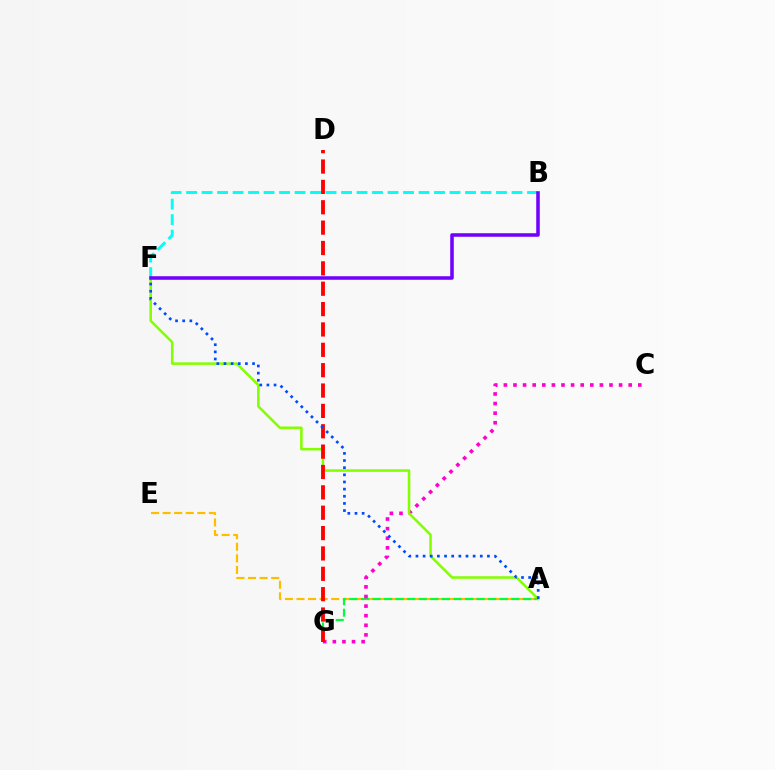{('A', 'E'): [{'color': '#ffbd00', 'line_style': 'dashed', 'thickness': 1.57}], ('A', 'G'): [{'color': '#00ff39', 'line_style': 'dashed', 'thickness': 1.57}], ('C', 'G'): [{'color': '#ff00cf', 'line_style': 'dotted', 'thickness': 2.61}], ('B', 'F'): [{'color': '#00fff6', 'line_style': 'dashed', 'thickness': 2.11}, {'color': '#7200ff', 'line_style': 'solid', 'thickness': 2.56}], ('A', 'F'): [{'color': '#84ff00', 'line_style': 'solid', 'thickness': 1.84}, {'color': '#004bff', 'line_style': 'dotted', 'thickness': 1.94}], ('D', 'G'): [{'color': '#ff0000', 'line_style': 'dashed', 'thickness': 2.77}]}